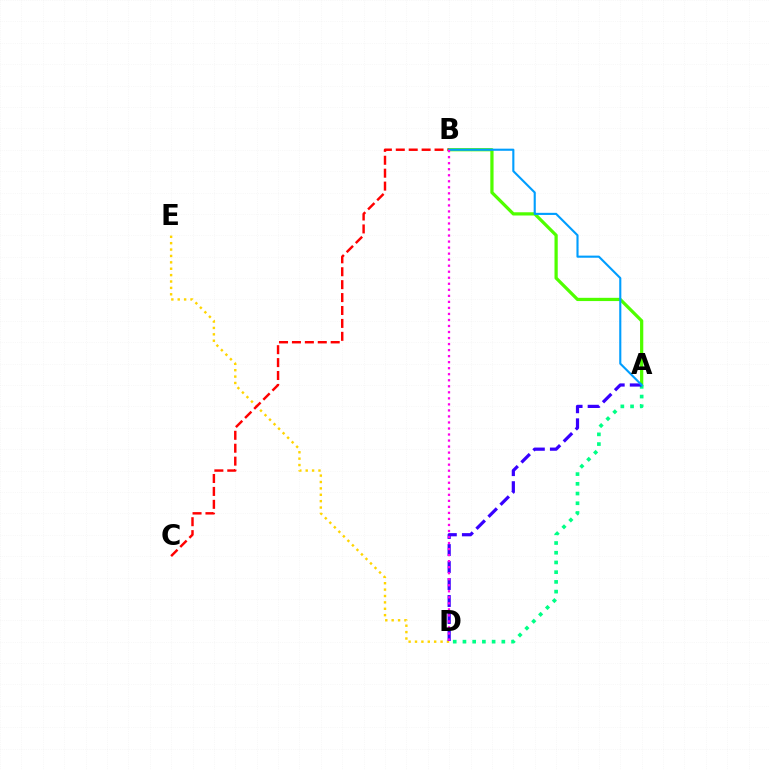{('A', 'B'): [{'color': '#4fff00', 'line_style': 'solid', 'thickness': 2.33}, {'color': '#009eff', 'line_style': 'solid', 'thickness': 1.52}], ('D', 'E'): [{'color': '#ffd500', 'line_style': 'dotted', 'thickness': 1.74}], ('A', 'D'): [{'color': '#00ff86', 'line_style': 'dotted', 'thickness': 2.64}, {'color': '#3700ff', 'line_style': 'dashed', 'thickness': 2.31}], ('B', 'C'): [{'color': '#ff0000', 'line_style': 'dashed', 'thickness': 1.75}], ('B', 'D'): [{'color': '#ff00ed', 'line_style': 'dotted', 'thickness': 1.64}]}